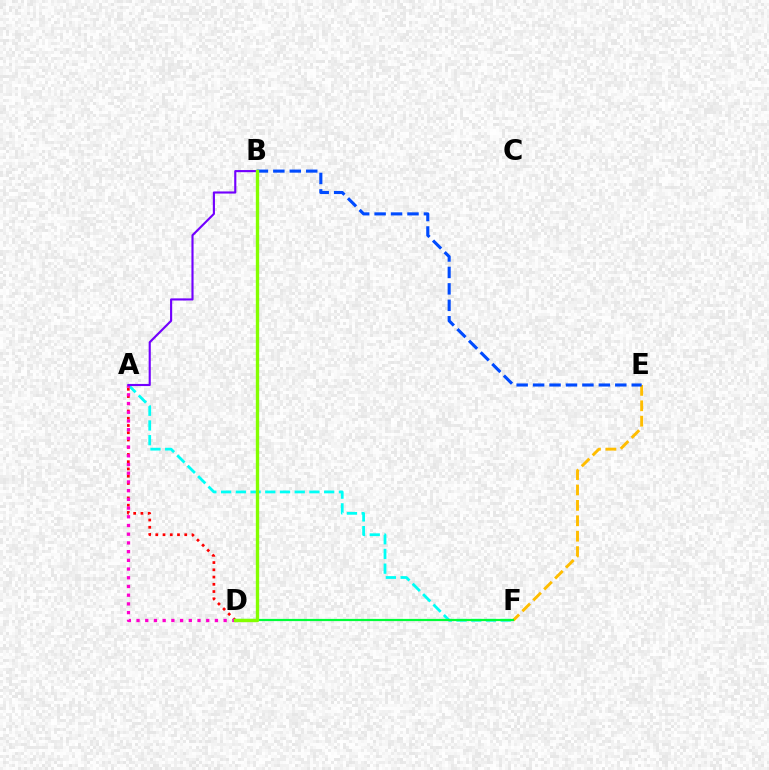{('A', 'D'): [{'color': '#ff0000', 'line_style': 'dotted', 'thickness': 1.97}, {'color': '#ff00cf', 'line_style': 'dotted', 'thickness': 2.37}], ('E', 'F'): [{'color': '#ffbd00', 'line_style': 'dashed', 'thickness': 2.09}], ('A', 'F'): [{'color': '#00fff6', 'line_style': 'dashed', 'thickness': 2.0}], ('B', 'E'): [{'color': '#004bff', 'line_style': 'dashed', 'thickness': 2.23}], ('D', 'F'): [{'color': '#00ff39', 'line_style': 'solid', 'thickness': 1.59}], ('A', 'B'): [{'color': '#7200ff', 'line_style': 'solid', 'thickness': 1.54}], ('B', 'D'): [{'color': '#84ff00', 'line_style': 'solid', 'thickness': 2.41}]}